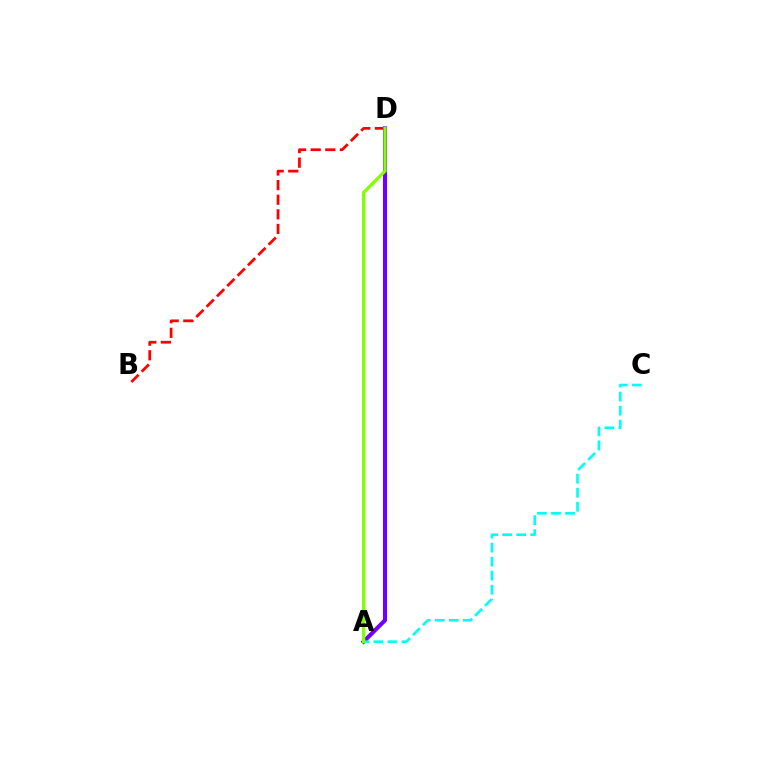{('B', 'D'): [{'color': '#ff0000', 'line_style': 'dashed', 'thickness': 1.98}], ('A', 'D'): [{'color': '#7200ff', 'line_style': 'solid', 'thickness': 2.96}, {'color': '#84ff00', 'line_style': 'solid', 'thickness': 2.33}], ('A', 'C'): [{'color': '#00fff6', 'line_style': 'dashed', 'thickness': 1.91}]}